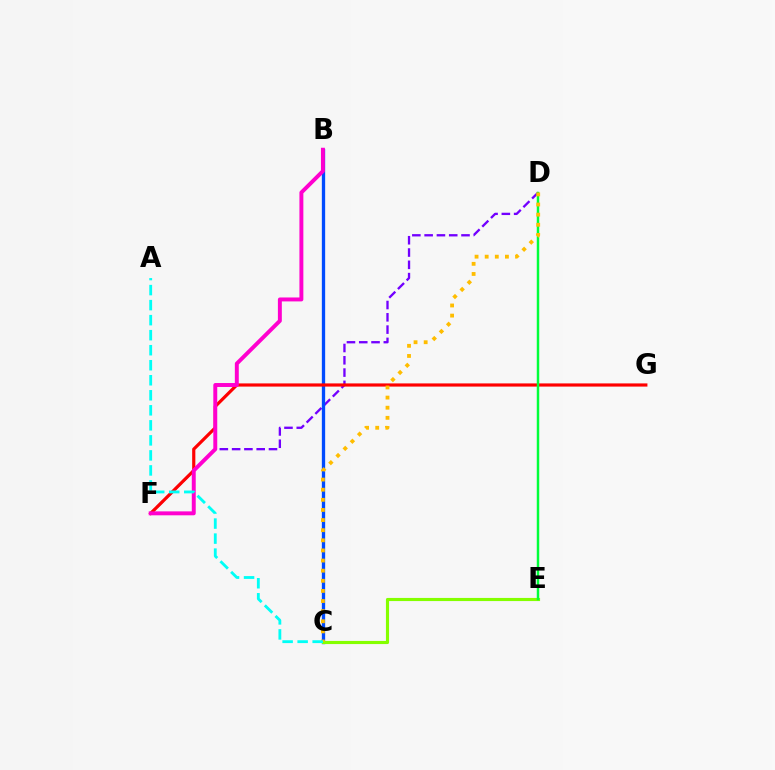{('D', 'F'): [{'color': '#7200ff', 'line_style': 'dashed', 'thickness': 1.67}], ('B', 'C'): [{'color': '#004bff', 'line_style': 'solid', 'thickness': 2.38}], ('F', 'G'): [{'color': '#ff0000', 'line_style': 'solid', 'thickness': 2.29}], ('B', 'F'): [{'color': '#ff00cf', 'line_style': 'solid', 'thickness': 2.83}], ('C', 'E'): [{'color': '#84ff00', 'line_style': 'solid', 'thickness': 2.25}], ('D', 'E'): [{'color': '#00ff39', 'line_style': 'solid', 'thickness': 1.78}], ('C', 'D'): [{'color': '#ffbd00', 'line_style': 'dotted', 'thickness': 2.75}], ('A', 'C'): [{'color': '#00fff6', 'line_style': 'dashed', 'thickness': 2.04}]}